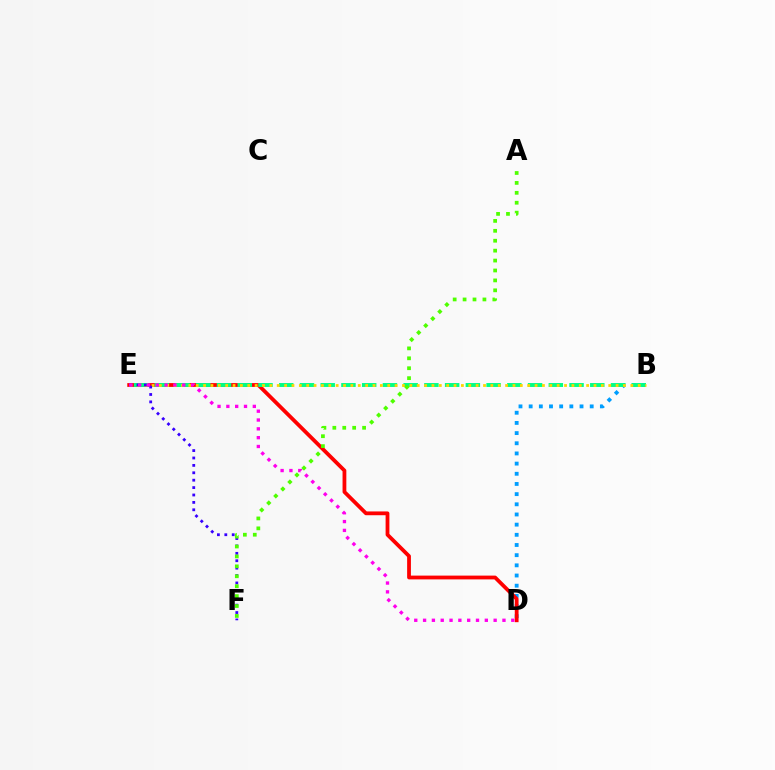{('B', 'D'): [{'color': '#009eff', 'line_style': 'dotted', 'thickness': 2.76}], ('D', 'E'): [{'color': '#ff0000', 'line_style': 'solid', 'thickness': 2.73}, {'color': '#ff00ed', 'line_style': 'dotted', 'thickness': 2.4}], ('B', 'E'): [{'color': '#00ff86', 'line_style': 'dashed', 'thickness': 2.82}, {'color': '#ffd500', 'line_style': 'dotted', 'thickness': 2.0}], ('E', 'F'): [{'color': '#3700ff', 'line_style': 'dotted', 'thickness': 2.01}], ('A', 'F'): [{'color': '#4fff00', 'line_style': 'dotted', 'thickness': 2.7}]}